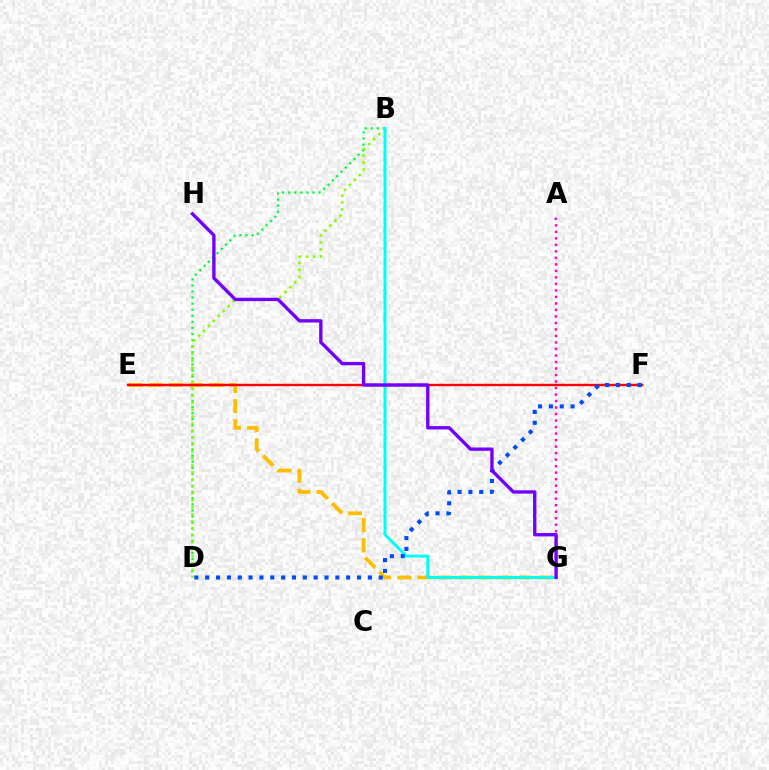{('B', 'D'): [{'color': '#00ff39', 'line_style': 'dotted', 'thickness': 1.65}, {'color': '#84ff00', 'line_style': 'dotted', 'thickness': 1.89}], ('E', 'G'): [{'color': '#ffbd00', 'line_style': 'dashed', 'thickness': 2.74}], ('E', 'F'): [{'color': '#ff0000', 'line_style': 'solid', 'thickness': 1.71}], ('A', 'G'): [{'color': '#ff00cf', 'line_style': 'dotted', 'thickness': 1.77}], ('B', 'G'): [{'color': '#00fff6', 'line_style': 'solid', 'thickness': 2.14}], ('D', 'F'): [{'color': '#004bff', 'line_style': 'dotted', 'thickness': 2.95}], ('G', 'H'): [{'color': '#7200ff', 'line_style': 'solid', 'thickness': 2.41}]}